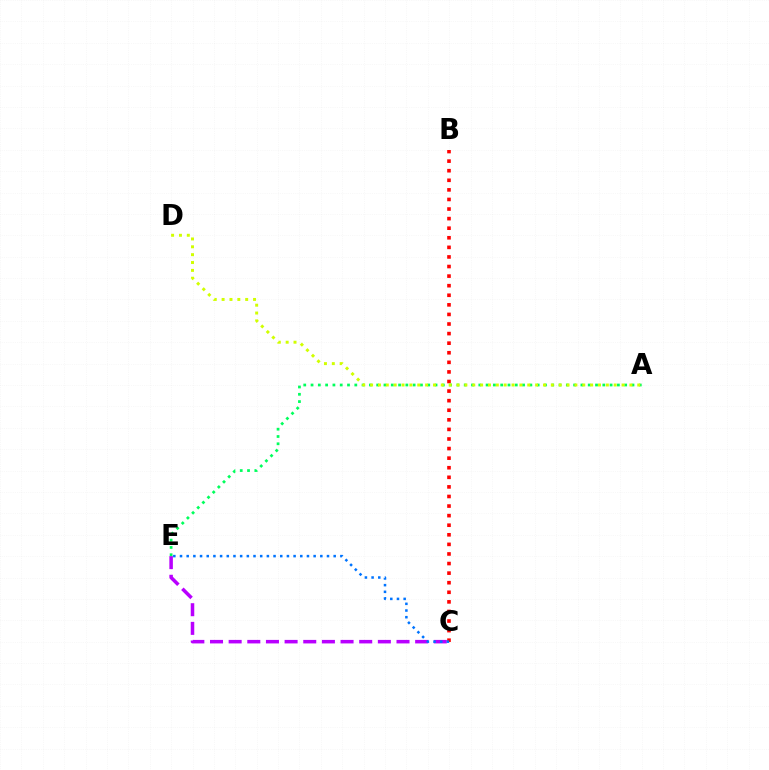{('C', 'E'): [{'color': '#b900ff', 'line_style': 'dashed', 'thickness': 2.53}, {'color': '#0074ff', 'line_style': 'dotted', 'thickness': 1.82}], ('B', 'C'): [{'color': '#ff0000', 'line_style': 'dotted', 'thickness': 2.6}], ('A', 'E'): [{'color': '#00ff5c', 'line_style': 'dotted', 'thickness': 1.98}], ('A', 'D'): [{'color': '#d1ff00', 'line_style': 'dotted', 'thickness': 2.14}]}